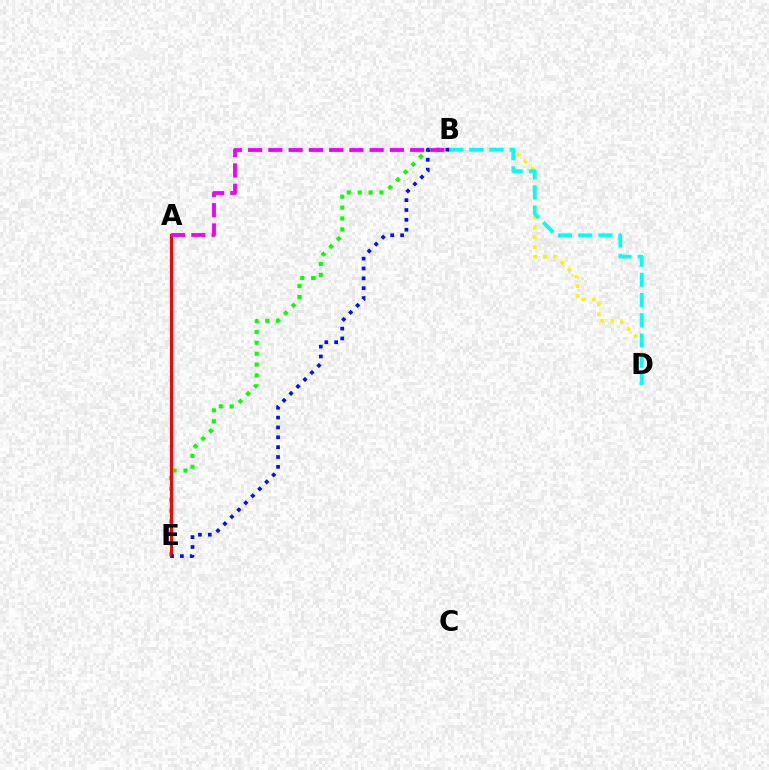{('B', 'E'): [{'color': '#08ff00', 'line_style': 'dotted', 'thickness': 2.95}, {'color': '#0010ff', 'line_style': 'dotted', 'thickness': 2.68}], ('A', 'E'): [{'color': '#ff0000', 'line_style': 'solid', 'thickness': 2.18}], ('B', 'D'): [{'color': '#fcf500', 'line_style': 'dotted', 'thickness': 2.69}, {'color': '#00fff6', 'line_style': 'dashed', 'thickness': 2.74}], ('A', 'B'): [{'color': '#ee00ff', 'line_style': 'dashed', 'thickness': 2.75}]}